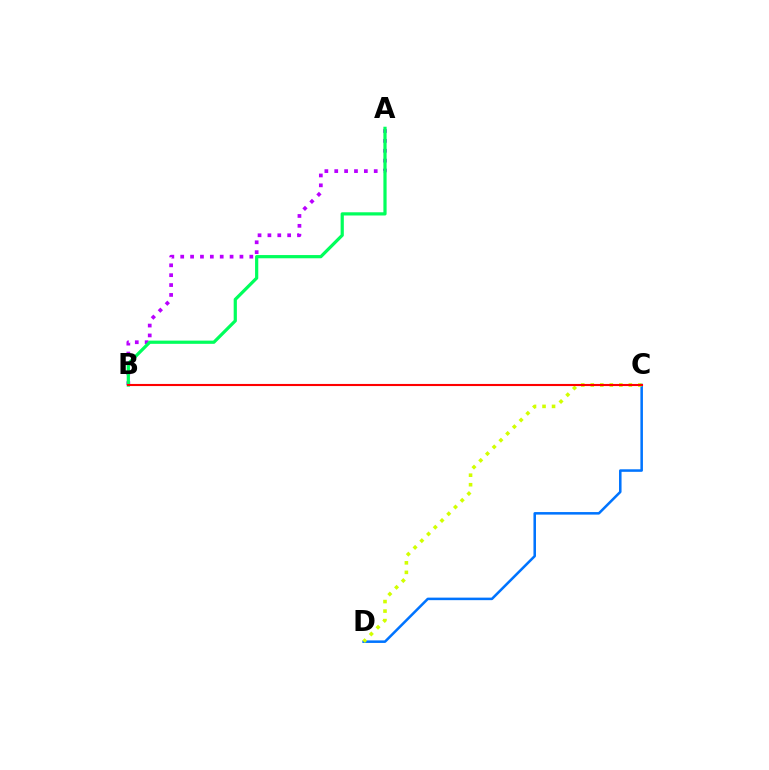{('C', 'D'): [{'color': '#0074ff', 'line_style': 'solid', 'thickness': 1.83}, {'color': '#d1ff00', 'line_style': 'dotted', 'thickness': 2.59}], ('A', 'B'): [{'color': '#b900ff', 'line_style': 'dotted', 'thickness': 2.68}, {'color': '#00ff5c', 'line_style': 'solid', 'thickness': 2.31}], ('B', 'C'): [{'color': '#ff0000', 'line_style': 'solid', 'thickness': 1.52}]}